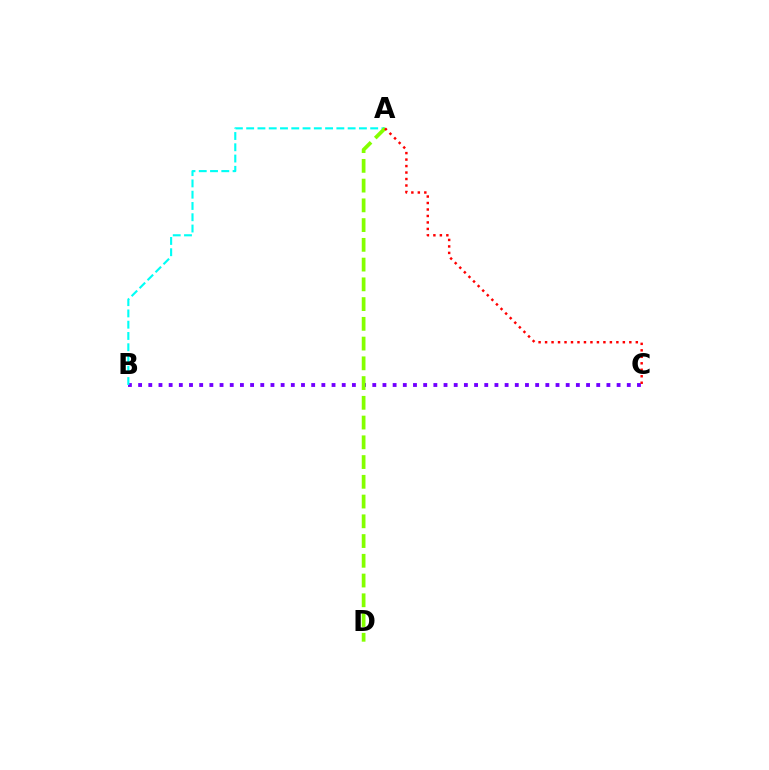{('B', 'C'): [{'color': '#7200ff', 'line_style': 'dotted', 'thickness': 2.77}], ('A', 'B'): [{'color': '#00fff6', 'line_style': 'dashed', 'thickness': 1.53}], ('A', 'D'): [{'color': '#84ff00', 'line_style': 'dashed', 'thickness': 2.68}], ('A', 'C'): [{'color': '#ff0000', 'line_style': 'dotted', 'thickness': 1.76}]}